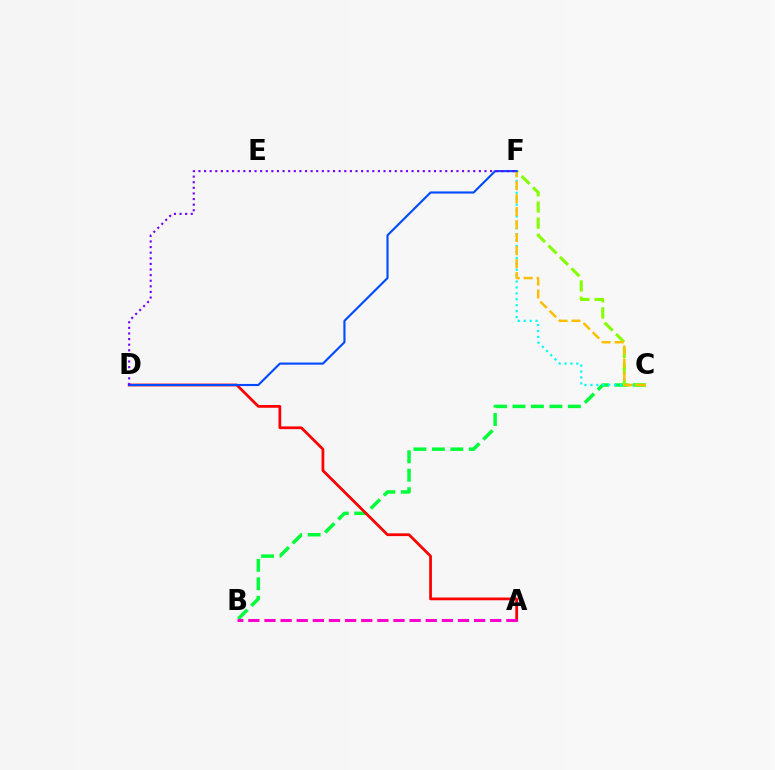{('B', 'C'): [{'color': '#00ff39', 'line_style': 'dashed', 'thickness': 2.51}], ('C', 'F'): [{'color': '#00fff6', 'line_style': 'dotted', 'thickness': 1.61}, {'color': '#84ff00', 'line_style': 'dashed', 'thickness': 2.19}, {'color': '#ffbd00', 'line_style': 'dashed', 'thickness': 1.76}], ('A', 'D'): [{'color': '#ff0000', 'line_style': 'solid', 'thickness': 1.99}], ('A', 'B'): [{'color': '#ff00cf', 'line_style': 'dashed', 'thickness': 2.19}], ('D', 'F'): [{'color': '#004bff', 'line_style': 'solid', 'thickness': 1.54}, {'color': '#7200ff', 'line_style': 'dotted', 'thickness': 1.52}]}